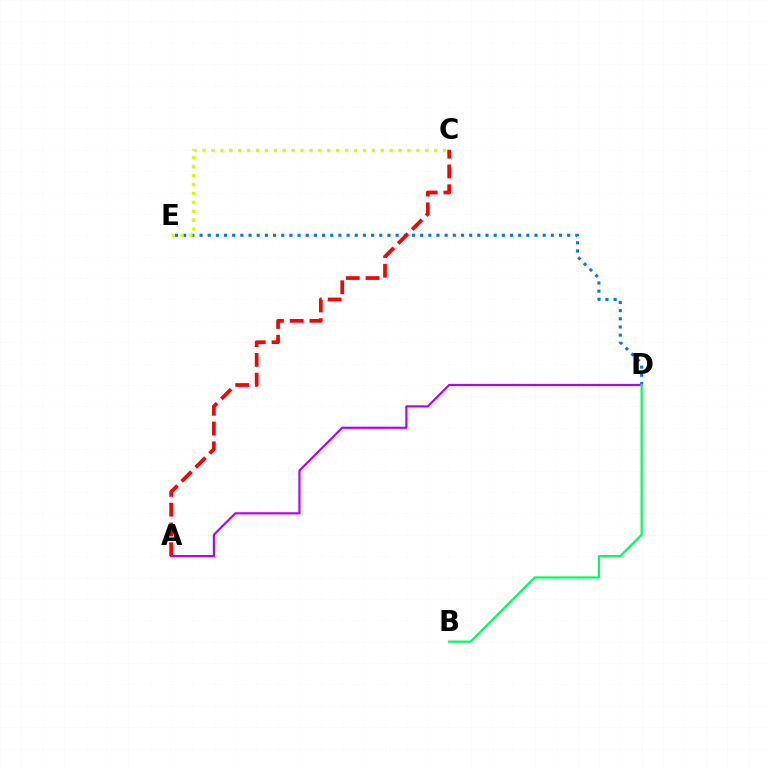{('D', 'E'): [{'color': '#0074ff', 'line_style': 'dotted', 'thickness': 2.22}], ('C', 'E'): [{'color': '#d1ff00', 'line_style': 'dotted', 'thickness': 2.42}], ('A', 'C'): [{'color': '#ff0000', 'line_style': 'dashed', 'thickness': 2.69}], ('A', 'D'): [{'color': '#b900ff', 'line_style': 'solid', 'thickness': 1.59}], ('B', 'D'): [{'color': '#00ff5c', 'line_style': 'solid', 'thickness': 1.62}]}